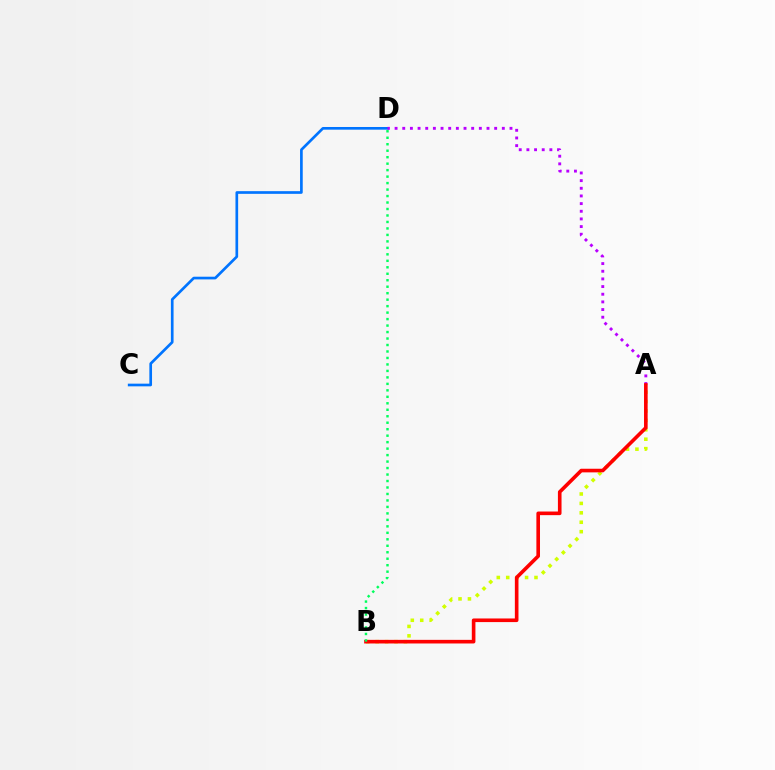{('C', 'D'): [{'color': '#0074ff', 'line_style': 'solid', 'thickness': 1.93}], ('A', 'D'): [{'color': '#b900ff', 'line_style': 'dotted', 'thickness': 2.08}], ('A', 'B'): [{'color': '#d1ff00', 'line_style': 'dotted', 'thickness': 2.56}, {'color': '#ff0000', 'line_style': 'solid', 'thickness': 2.61}], ('B', 'D'): [{'color': '#00ff5c', 'line_style': 'dotted', 'thickness': 1.76}]}